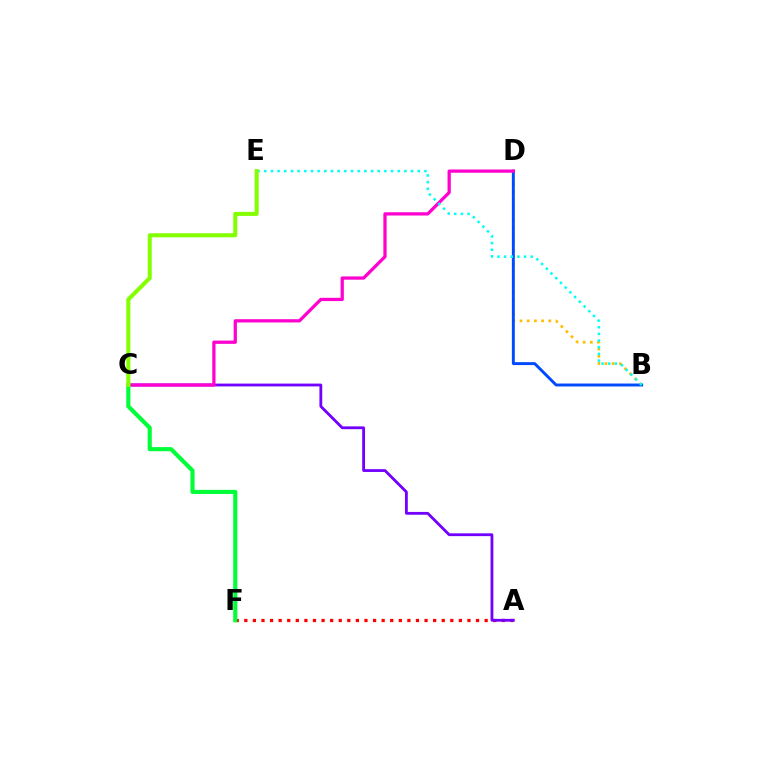{('B', 'D'): [{'color': '#ffbd00', 'line_style': 'dotted', 'thickness': 1.96}, {'color': '#004bff', 'line_style': 'solid', 'thickness': 2.11}], ('A', 'F'): [{'color': '#ff0000', 'line_style': 'dotted', 'thickness': 2.33}], ('A', 'C'): [{'color': '#7200ff', 'line_style': 'solid', 'thickness': 2.02}], ('C', 'D'): [{'color': '#ff00cf', 'line_style': 'solid', 'thickness': 2.34}], ('C', 'F'): [{'color': '#00ff39', 'line_style': 'solid', 'thickness': 2.98}], ('B', 'E'): [{'color': '#00fff6', 'line_style': 'dotted', 'thickness': 1.81}], ('C', 'E'): [{'color': '#84ff00', 'line_style': 'solid', 'thickness': 2.92}]}